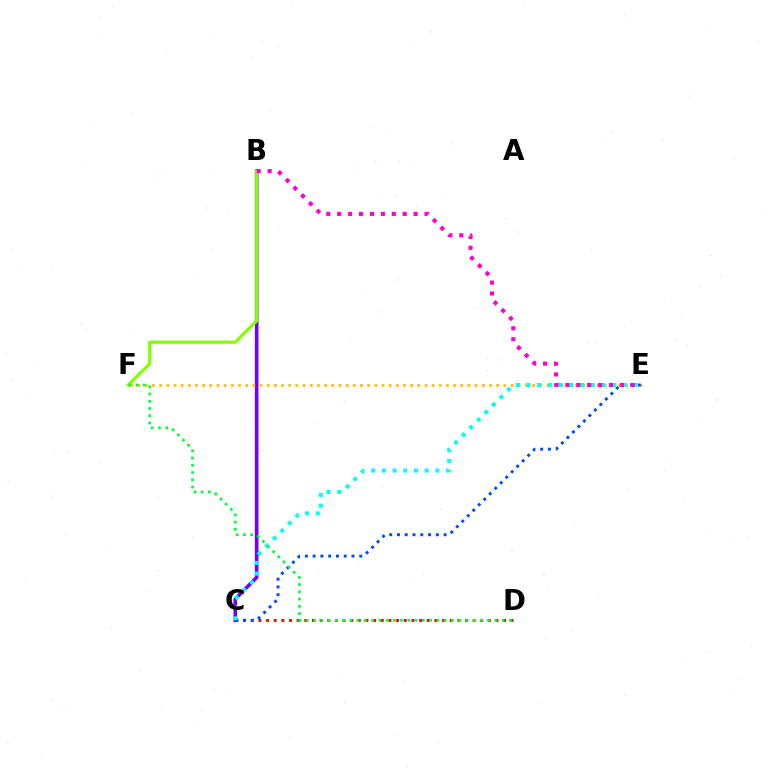{('C', 'D'): [{'color': '#ff0000', 'line_style': 'dotted', 'thickness': 2.08}], ('B', 'C'): [{'color': '#7200ff', 'line_style': 'solid', 'thickness': 2.63}], ('B', 'F'): [{'color': '#84ff00', 'line_style': 'solid', 'thickness': 2.3}], ('E', 'F'): [{'color': '#ffbd00', 'line_style': 'dotted', 'thickness': 1.95}], ('C', 'E'): [{'color': '#004bff', 'line_style': 'dotted', 'thickness': 2.11}, {'color': '#00fff6', 'line_style': 'dotted', 'thickness': 2.91}], ('D', 'F'): [{'color': '#00ff39', 'line_style': 'dotted', 'thickness': 1.97}], ('B', 'E'): [{'color': '#ff00cf', 'line_style': 'dotted', 'thickness': 2.96}]}